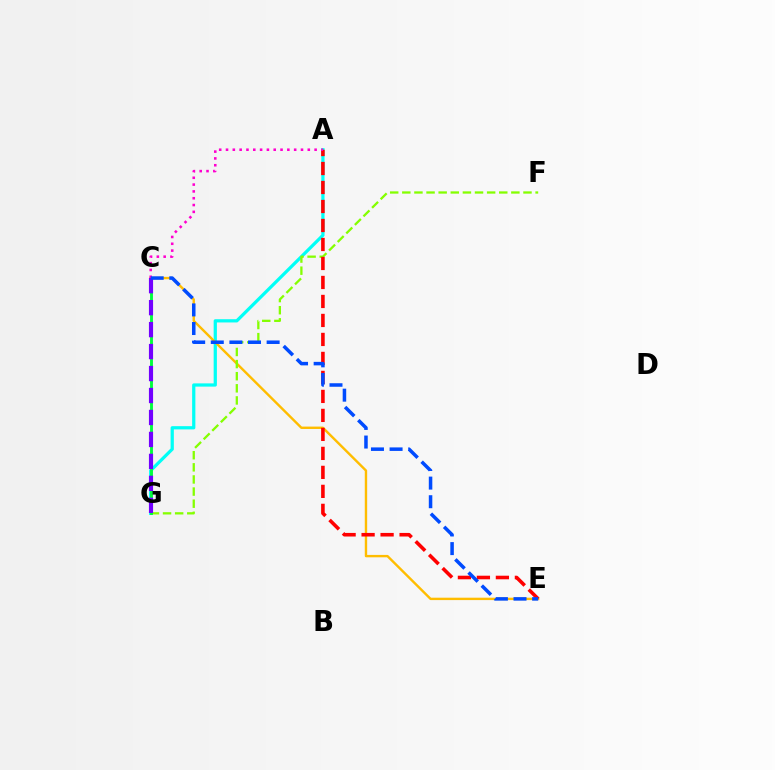{('A', 'G'): [{'color': '#00fff6', 'line_style': 'solid', 'thickness': 2.33}], ('C', 'E'): [{'color': '#ffbd00', 'line_style': 'solid', 'thickness': 1.72}, {'color': '#004bff', 'line_style': 'dashed', 'thickness': 2.53}], ('F', 'G'): [{'color': '#84ff00', 'line_style': 'dashed', 'thickness': 1.65}], ('A', 'E'): [{'color': '#ff0000', 'line_style': 'dashed', 'thickness': 2.58}], ('C', 'G'): [{'color': '#00ff39', 'line_style': 'solid', 'thickness': 2.08}, {'color': '#7200ff', 'line_style': 'dashed', 'thickness': 2.98}], ('A', 'C'): [{'color': '#ff00cf', 'line_style': 'dotted', 'thickness': 1.85}]}